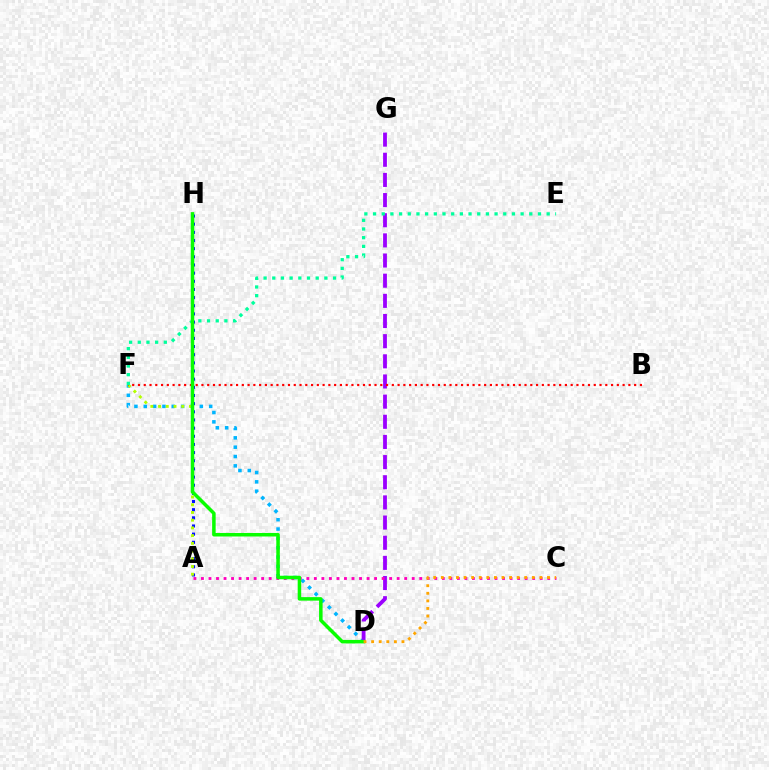{('D', 'F'): [{'color': '#00b5ff', 'line_style': 'dotted', 'thickness': 2.54}], ('D', 'G'): [{'color': '#9b00ff', 'line_style': 'dashed', 'thickness': 2.74}], ('A', 'H'): [{'color': '#0010ff', 'line_style': 'dotted', 'thickness': 2.22}], ('A', 'C'): [{'color': '#ff00bd', 'line_style': 'dotted', 'thickness': 2.05}], ('A', 'F'): [{'color': '#b3ff00', 'line_style': 'dotted', 'thickness': 2.1}], ('B', 'F'): [{'color': '#ff0000', 'line_style': 'dotted', 'thickness': 1.57}], ('E', 'F'): [{'color': '#00ff9d', 'line_style': 'dotted', 'thickness': 2.36}], ('D', 'H'): [{'color': '#08ff00', 'line_style': 'solid', 'thickness': 2.53}], ('C', 'D'): [{'color': '#ffa500', 'line_style': 'dotted', 'thickness': 2.06}]}